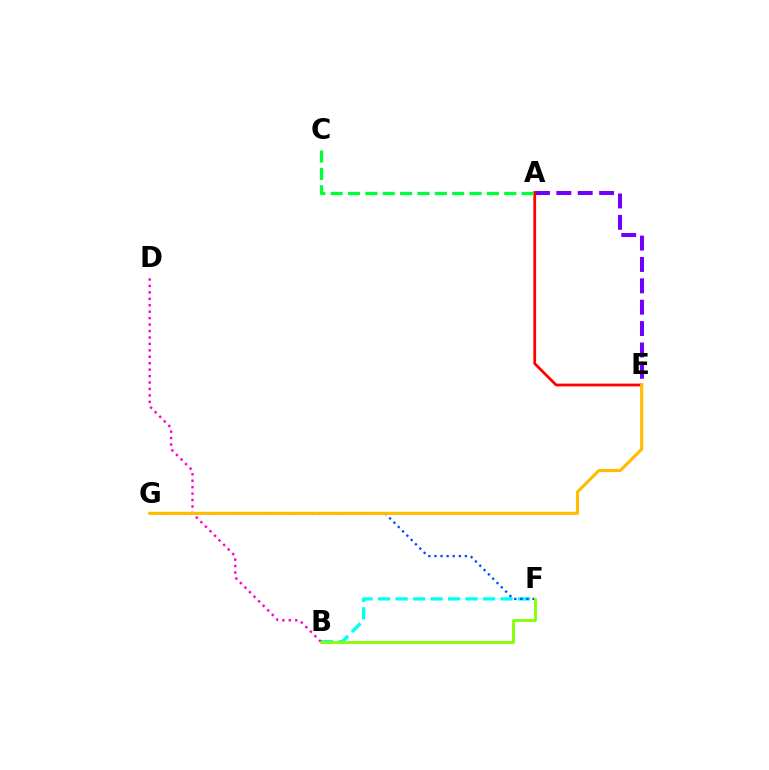{('B', 'F'): [{'color': '#00fff6', 'line_style': 'dashed', 'thickness': 2.38}, {'color': '#84ff00', 'line_style': 'solid', 'thickness': 2.02}], ('B', 'D'): [{'color': '#ff00cf', 'line_style': 'dotted', 'thickness': 1.75}], ('A', 'E'): [{'color': '#7200ff', 'line_style': 'dashed', 'thickness': 2.9}, {'color': '#ff0000', 'line_style': 'solid', 'thickness': 2.0}], ('F', 'G'): [{'color': '#004bff', 'line_style': 'dotted', 'thickness': 1.66}], ('A', 'C'): [{'color': '#00ff39', 'line_style': 'dashed', 'thickness': 2.36}], ('E', 'G'): [{'color': '#ffbd00', 'line_style': 'solid', 'thickness': 2.24}]}